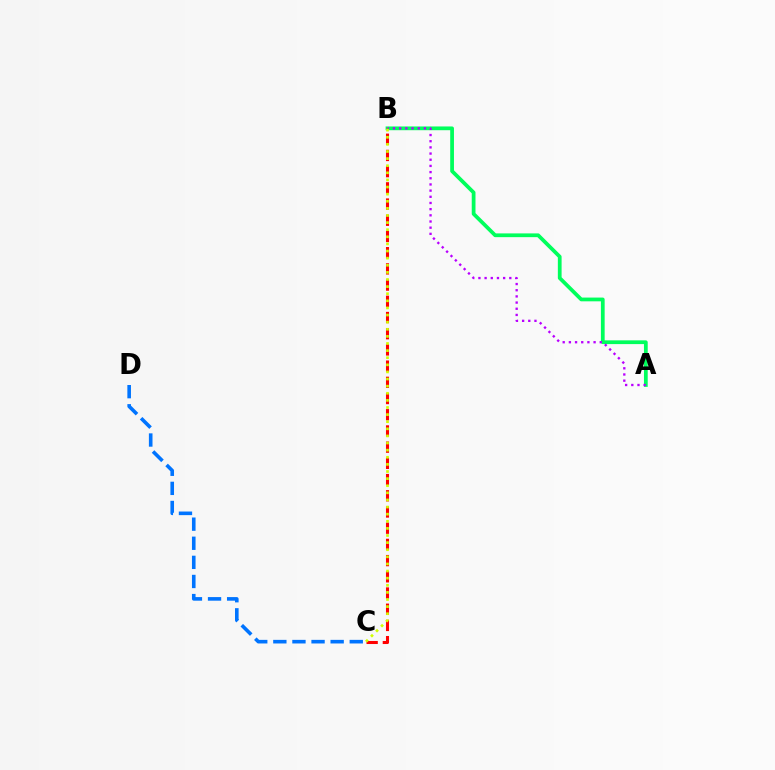{('A', 'B'): [{'color': '#00ff5c', 'line_style': 'solid', 'thickness': 2.7}, {'color': '#b900ff', 'line_style': 'dotted', 'thickness': 1.68}], ('C', 'D'): [{'color': '#0074ff', 'line_style': 'dashed', 'thickness': 2.6}], ('B', 'C'): [{'color': '#ff0000', 'line_style': 'dashed', 'thickness': 2.2}, {'color': '#d1ff00', 'line_style': 'dotted', 'thickness': 1.93}]}